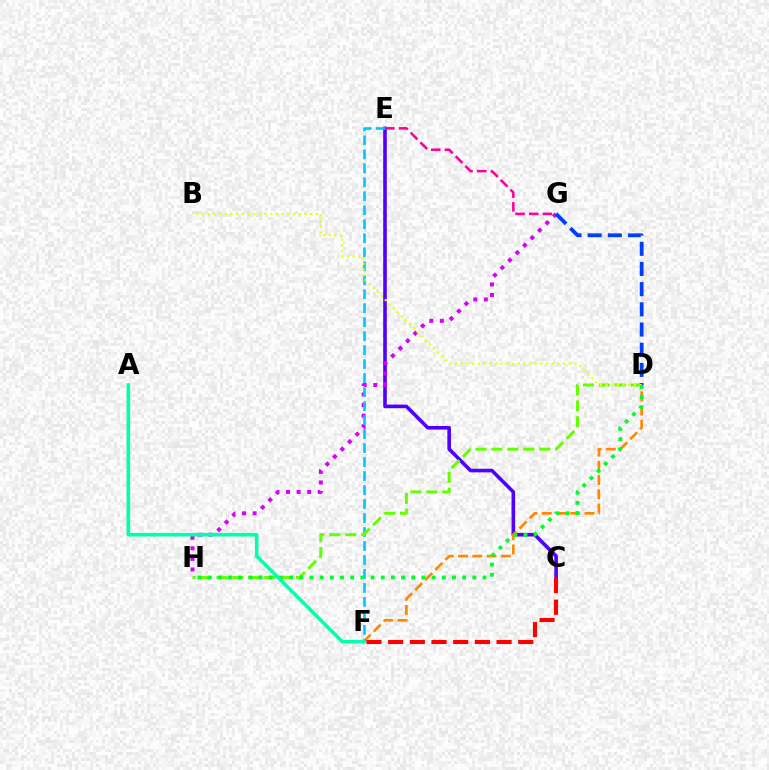{('C', 'E'): [{'color': '#4f00ff', 'line_style': 'solid', 'thickness': 2.59}], ('G', 'H'): [{'color': '#d600ff', 'line_style': 'dotted', 'thickness': 2.87}], ('D', 'F'): [{'color': '#ff8800', 'line_style': 'dashed', 'thickness': 1.93}], ('E', 'F'): [{'color': '#00c7ff', 'line_style': 'dashed', 'thickness': 1.9}], ('D', 'H'): [{'color': '#66ff00', 'line_style': 'dashed', 'thickness': 2.16}, {'color': '#00ff27', 'line_style': 'dotted', 'thickness': 2.77}], ('C', 'F'): [{'color': '#ff0000', 'line_style': 'dashed', 'thickness': 2.94}], ('E', 'G'): [{'color': '#ff00a0', 'line_style': 'dashed', 'thickness': 1.86}], ('D', 'G'): [{'color': '#003fff', 'line_style': 'dashed', 'thickness': 2.74}], ('B', 'D'): [{'color': '#eeff00', 'line_style': 'dotted', 'thickness': 1.55}], ('A', 'F'): [{'color': '#00ffaf', 'line_style': 'solid', 'thickness': 2.58}]}